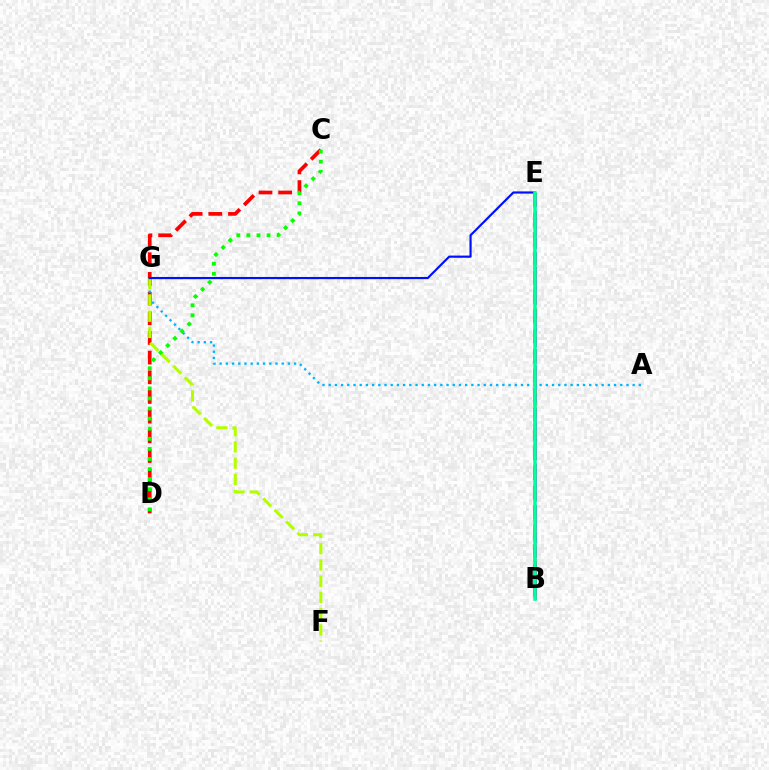{('C', 'D'): [{'color': '#ff0000', 'line_style': 'dashed', 'thickness': 2.67}, {'color': '#08ff00', 'line_style': 'dotted', 'thickness': 2.74}], ('B', 'E'): [{'color': '#ffa500', 'line_style': 'dotted', 'thickness': 2.84}, {'color': '#9b00ff', 'line_style': 'dashed', 'thickness': 1.9}, {'color': '#ff00bd', 'line_style': 'dashed', 'thickness': 2.65}, {'color': '#00ff9d', 'line_style': 'solid', 'thickness': 2.56}], ('A', 'G'): [{'color': '#00b5ff', 'line_style': 'dotted', 'thickness': 1.69}], ('F', 'G'): [{'color': '#b3ff00', 'line_style': 'dashed', 'thickness': 2.21}], ('E', 'G'): [{'color': '#0010ff', 'line_style': 'solid', 'thickness': 1.58}]}